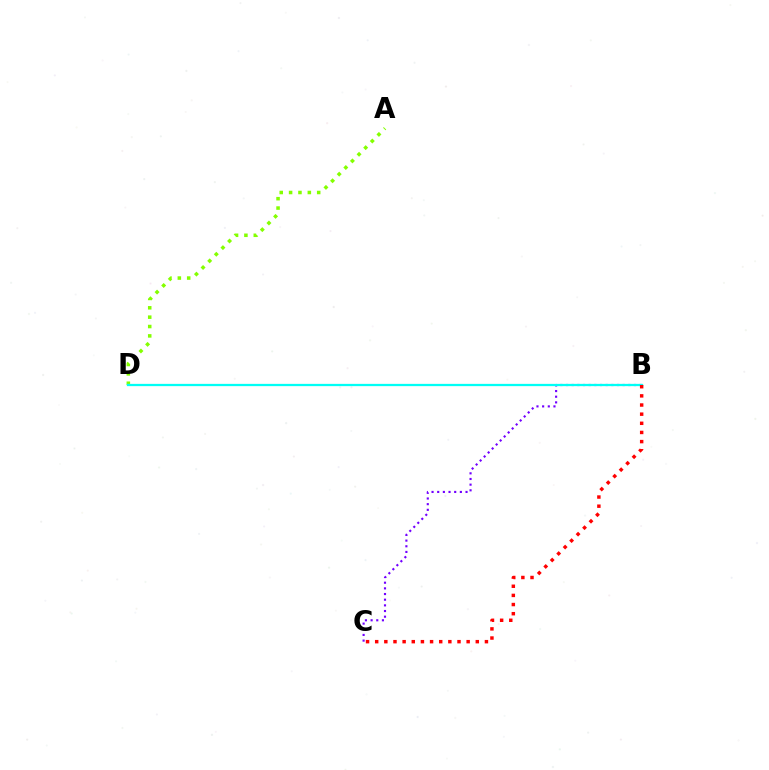{('B', 'C'): [{'color': '#7200ff', 'line_style': 'dotted', 'thickness': 1.54}, {'color': '#ff0000', 'line_style': 'dotted', 'thickness': 2.48}], ('A', 'D'): [{'color': '#84ff00', 'line_style': 'dotted', 'thickness': 2.54}], ('B', 'D'): [{'color': '#00fff6', 'line_style': 'solid', 'thickness': 1.63}]}